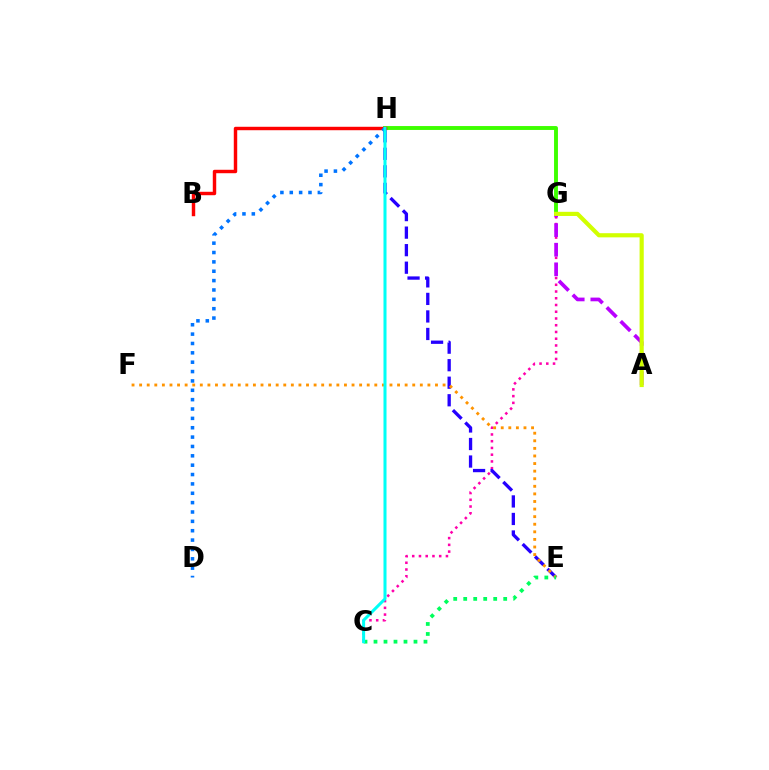{('C', 'G'): [{'color': '#ff00ac', 'line_style': 'dotted', 'thickness': 1.83}], ('G', 'H'): [{'color': '#3dff00', 'line_style': 'solid', 'thickness': 2.81}], ('E', 'H'): [{'color': '#2500ff', 'line_style': 'dashed', 'thickness': 2.38}], ('B', 'H'): [{'color': '#ff0000', 'line_style': 'solid', 'thickness': 2.48}], ('D', 'H'): [{'color': '#0074ff', 'line_style': 'dotted', 'thickness': 2.54}], ('A', 'G'): [{'color': '#b900ff', 'line_style': 'dashed', 'thickness': 2.66}, {'color': '#d1ff00', 'line_style': 'solid', 'thickness': 3.0}], ('E', 'F'): [{'color': '#ff9400', 'line_style': 'dotted', 'thickness': 2.06}], ('C', 'E'): [{'color': '#00ff5c', 'line_style': 'dotted', 'thickness': 2.72}], ('C', 'H'): [{'color': '#00fff6', 'line_style': 'solid', 'thickness': 2.18}]}